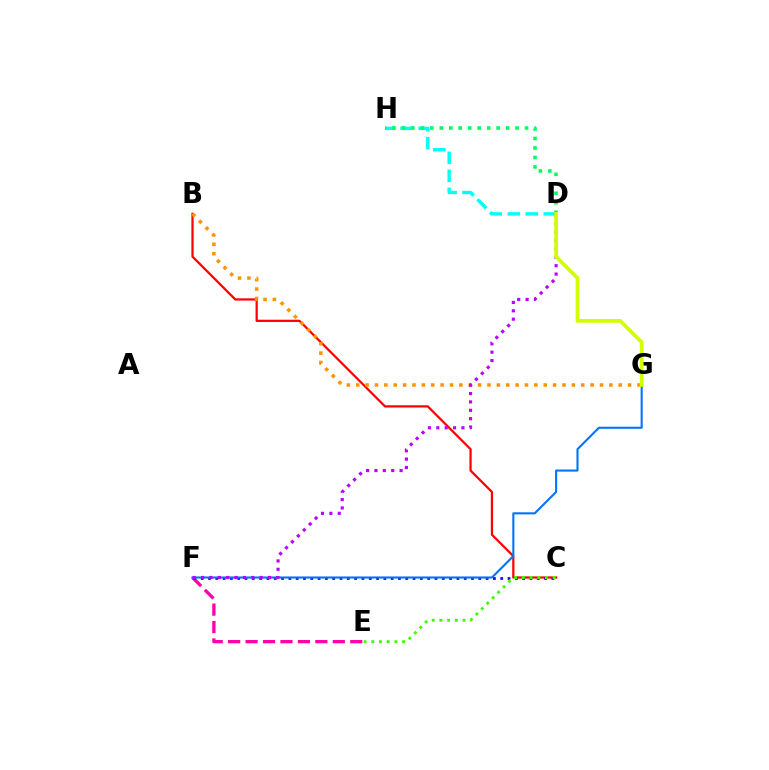{('E', 'F'): [{'color': '#ff00ac', 'line_style': 'dashed', 'thickness': 2.37}], ('B', 'C'): [{'color': '#ff0000', 'line_style': 'solid', 'thickness': 1.61}], ('C', 'F'): [{'color': '#2500ff', 'line_style': 'dotted', 'thickness': 1.98}], ('C', 'E'): [{'color': '#3dff00', 'line_style': 'dotted', 'thickness': 2.09}], ('B', 'G'): [{'color': '#ff9400', 'line_style': 'dotted', 'thickness': 2.55}], ('D', 'H'): [{'color': '#00fff6', 'line_style': 'dashed', 'thickness': 2.45}, {'color': '#00ff5c', 'line_style': 'dotted', 'thickness': 2.57}], ('F', 'G'): [{'color': '#0074ff', 'line_style': 'solid', 'thickness': 1.51}], ('D', 'F'): [{'color': '#b900ff', 'line_style': 'dotted', 'thickness': 2.27}], ('D', 'G'): [{'color': '#d1ff00', 'line_style': 'solid', 'thickness': 2.71}]}